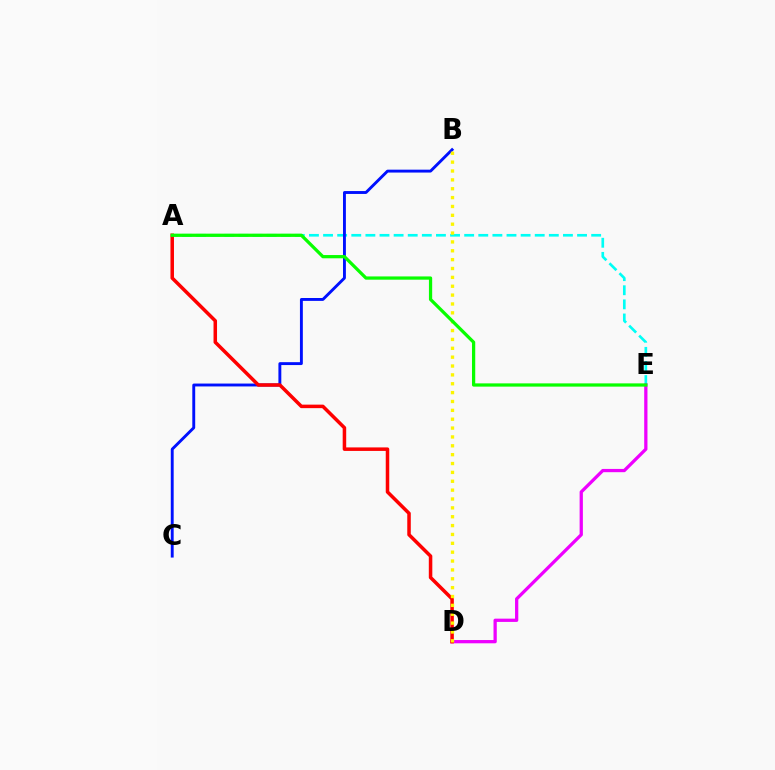{('A', 'E'): [{'color': '#00fff6', 'line_style': 'dashed', 'thickness': 1.92}, {'color': '#08ff00', 'line_style': 'solid', 'thickness': 2.34}], ('B', 'C'): [{'color': '#0010ff', 'line_style': 'solid', 'thickness': 2.08}], ('D', 'E'): [{'color': '#ee00ff', 'line_style': 'solid', 'thickness': 2.35}], ('A', 'D'): [{'color': '#ff0000', 'line_style': 'solid', 'thickness': 2.53}], ('B', 'D'): [{'color': '#fcf500', 'line_style': 'dotted', 'thickness': 2.41}]}